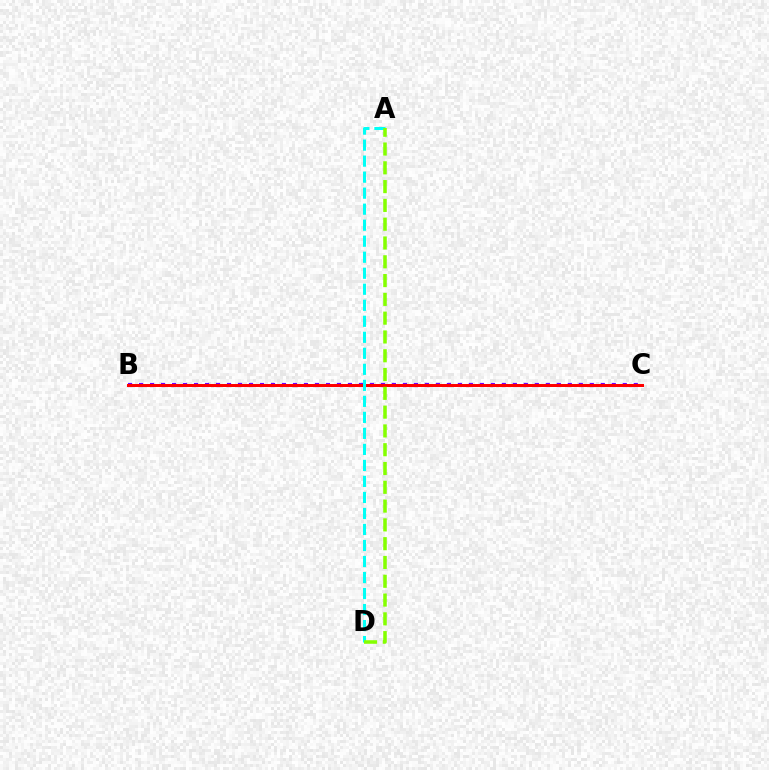{('B', 'C'): [{'color': '#7200ff', 'line_style': 'dotted', 'thickness': 2.99}, {'color': '#ff0000', 'line_style': 'solid', 'thickness': 2.16}], ('A', 'D'): [{'color': '#00fff6', 'line_style': 'dashed', 'thickness': 2.18}, {'color': '#84ff00', 'line_style': 'dashed', 'thickness': 2.55}]}